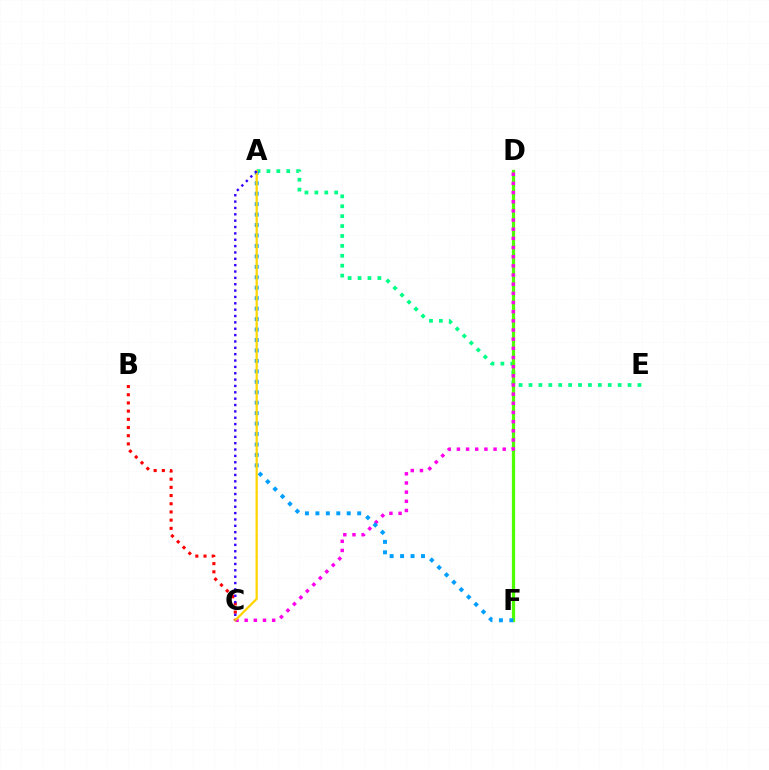{('A', 'E'): [{'color': '#00ff86', 'line_style': 'dotted', 'thickness': 2.69}], ('D', 'F'): [{'color': '#4fff00', 'line_style': 'solid', 'thickness': 2.34}], ('C', 'D'): [{'color': '#ff00ed', 'line_style': 'dotted', 'thickness': 2.49}], ('A', 'F'): [{'color': '#009eff', 'line_style': 'dotted', 'thickness': 2.84}], ('B', 'C'): [{'color': '#ff0000', 'line_style': 'dotted', 'thickness': 2.23}], ('A', 'C'): [{'color': '#ffd500', 'line_style': 'solid', 'thickness': 1.62}, {'color': '#3700ff', 'line_style': 'dotted', 'thickness': 1.73}]}